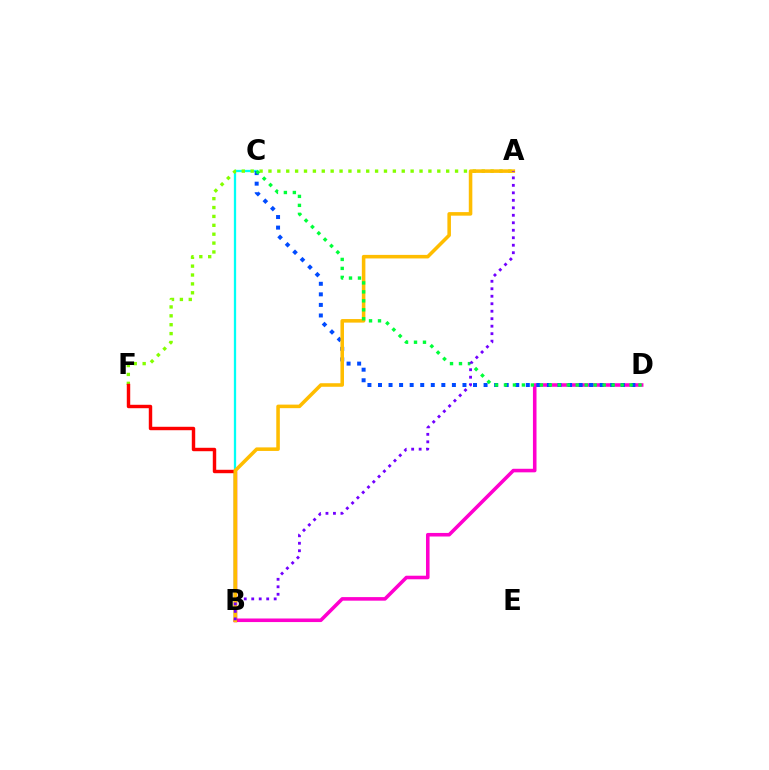{('B', 'C'): [{'color': '#00fff6', 'line_style': 'solid', 'thickness': 1.65}], ('B', 'D'): [{'color': '#ff00cf', 'line_style': 'solid', 'thickness': 2.57}], ('A', 'F'): [{'color': '#84ff00', 'line_style': 'dotted', 'thickness': 2.41}], ('B', 'F'): [{'color': '#ff0000', 'line_style': 'solid', 'thickness': 2.47}], ('C', 'D'): [{'color': '#004bff', 'line_style': 'dotted', 'thickness': 2.87}, {'color': '#00ff39', 'line_style': 'dotted', 'thickness': 2.44}], ('A', 'B'): [{'color': '#ffbd00', 'line_style': 'solid', 'thickness': 2.56}, {'color': '#7200ff', 'line_style': 'dotted', 'thickness': 2.03}]}